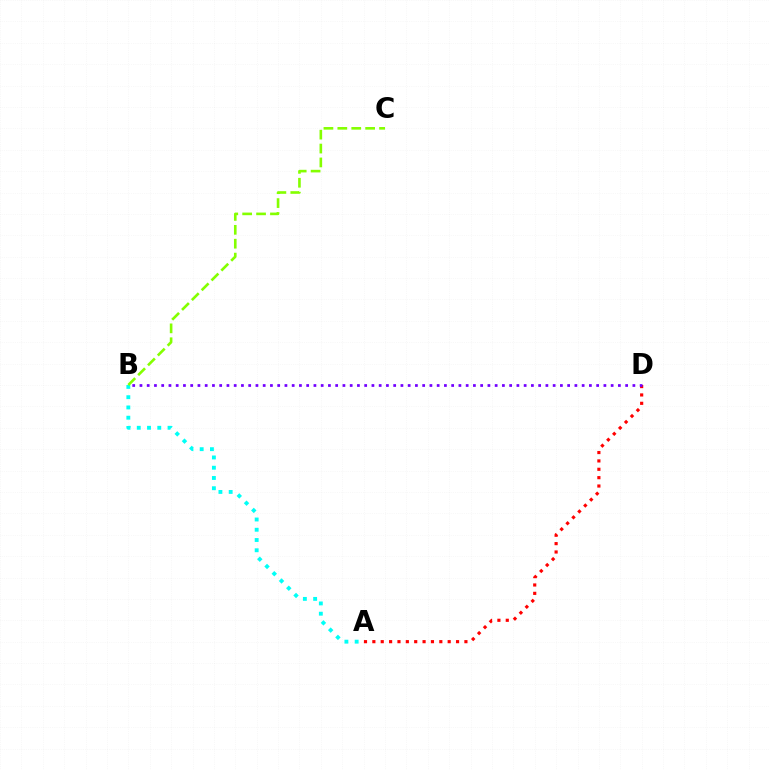{('A', 'B'): [{'color': '#00fff6', 'line_style': 'dotted', 'thickness': 2.79}], ('A', 'D'): [{'color': '#ff0000', 'line_style': 'dotted', 'thickness': 2.27}], ('B', 'D'): [{'color': '#7200ff', 'line_style': 'dotted', 'thickness': 1.97}], ('B', 'C'): [{'color': '#84ff00', 'line_style': 'dashed', 'thickness': 1.89}]}